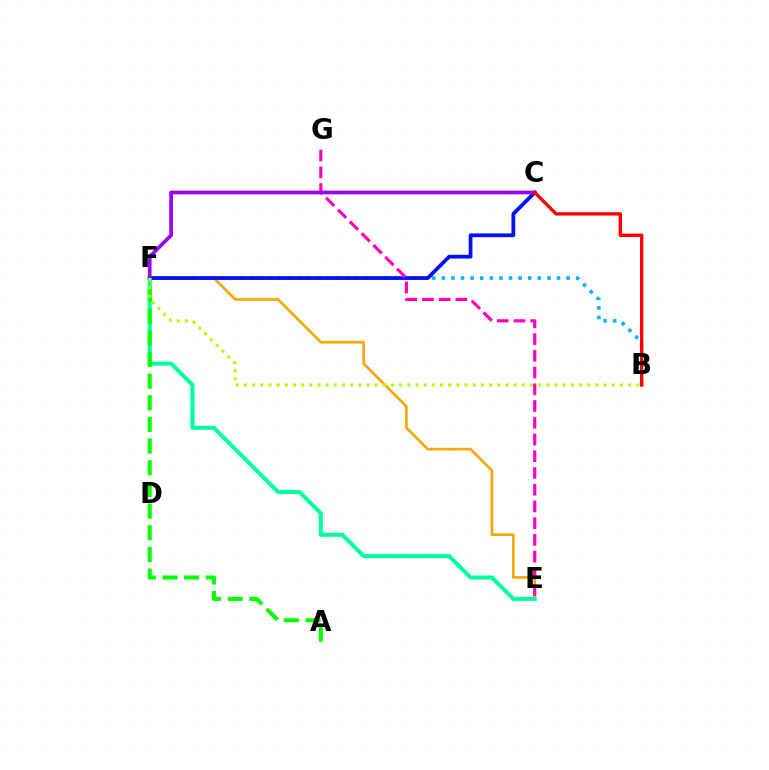{('E', 'F'): [{'color': '#ffa500', 'line_style': 'solid', 'thickness': 1.92}, {'color': '#00ff9d', 'line_style': 'solid', 'thickness': 2.92}], ('B', 'F'): [{'color': '#00b5ff', 'line_style': 'dotted', 'thickness': 2.61}, {'color': '#b3ff00', 'line_style': 'dotted', 'thickness': 2.22}], ('C', 'F'): [{'color': '#0010ff', 'line_style': 'solid', 'thickness': 2.71}, {'color': '#9b00ff', 'line_style': 'solid', 'thickness': 2.66}], ('E', 'G'): [{'color': '#ff00bd', 'line_style': 'dashed', 'thickness': 2.27}], ('A', 'F'): [{'color': '#08ff00', 'line_style': 'dashed', 'thickness': 2.94}], ('B', 'C'): [{'color': '#ff0000', 'line_style': 'solid', 'thickness': 2.42}]}